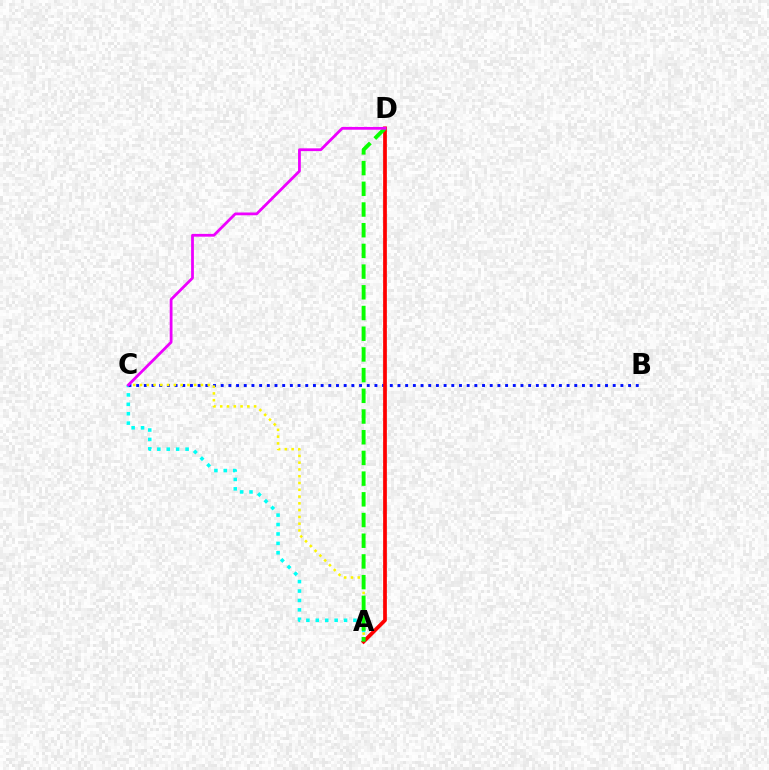{('A', 'C'): [{'color': '#00fff6', 'line_style': 'dotted', 'thickness': 2.56}, {'color': '#fcf500', 'line_style': 'dotted', 'thickness': 1.84}], ('B', 'C'): [{'color': '#0010ff', 'line_style': 'dotted', 'thickness': 2.09}], ('A', 'D'): [{'color': '#ff0000', 'line_style': 'solid', 'thickness': 2.69}, {'color': '#08ff00', 'line_style': 'dashed', 'thickness': 2.81}], ('C', 'D'): [{'color': '#ee00ff', 'line_style': 'solid', 'thickness': 2.0}]}